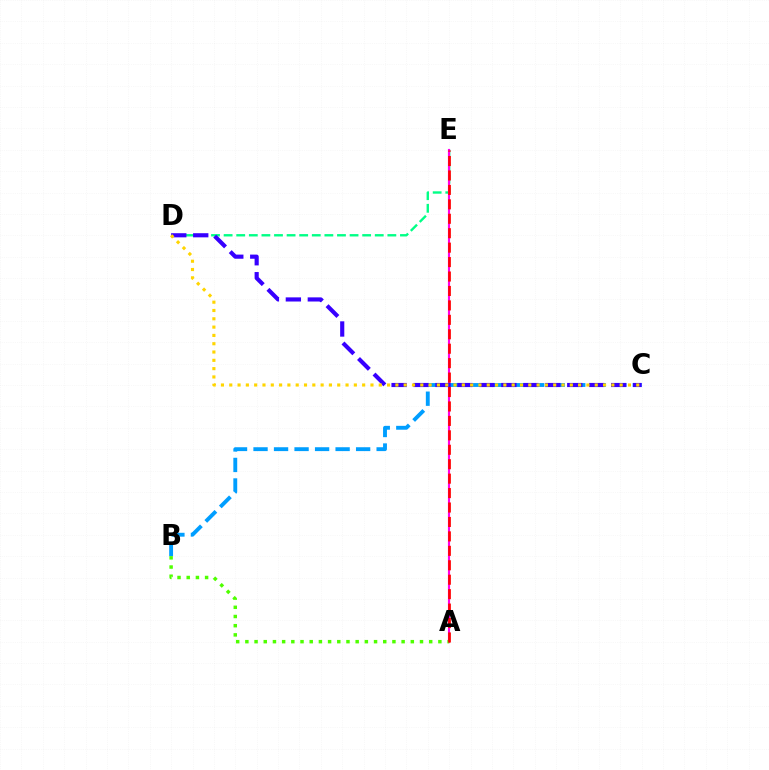{('D', 'E'): [{'color': '#00ff86', 'line_style': 'dashed', 'thickness': 1.71}], ('B', 'C'): [{'color': '#009eff', 'line_style': 'dashed', 'thickness': 2.79}], ('A', 'E'): [{'color': '#ff00ed', 'line_style': 'solid', 'thickness': 1.54}, {'color': '#ff0000', 'line_style': 'dashed', 'thickness': 1.96}], ('C', 'D'): [{'color': '#3700ff', 'line_style': 'dashed', 'thickness': 2.98}, {'color': '#ffd500', 'line_style': 'dotted', 'thickness': 2.26}], ('A', 'B'): [{'color': '#4fff00', 'line_style': 'dotted', 'thickness': 2.5}]}